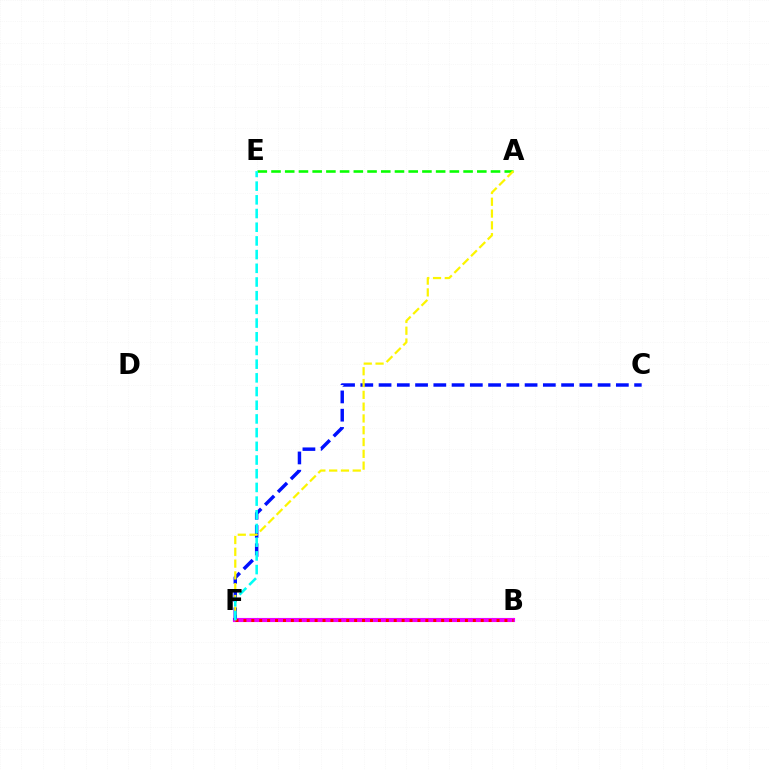{('B', 'F'): [{'color': '#ee00ff', 'line_style': 'solid', 'thickness': 2.97}, {'color': '#ff0000', 'line_style': 'dotted', 'thickness': 2.15}], ('A', 'E'): [{'color': '#08ff00', 'line_style': 'dashed', 'thickness': 1.86}], ('C', 'F'): [{'color': '#0010ff', 'line_style': 'dashed', 'thickness': 2.48}], ('A', 'F'): [{'color': '#fcf500', 'line_style': 'dashed', 'thickness': 1.6}], ('E', 'F'): [{'color': '#00fff6', 'line_style': 'dashed', 'thickness': 1.86}]}